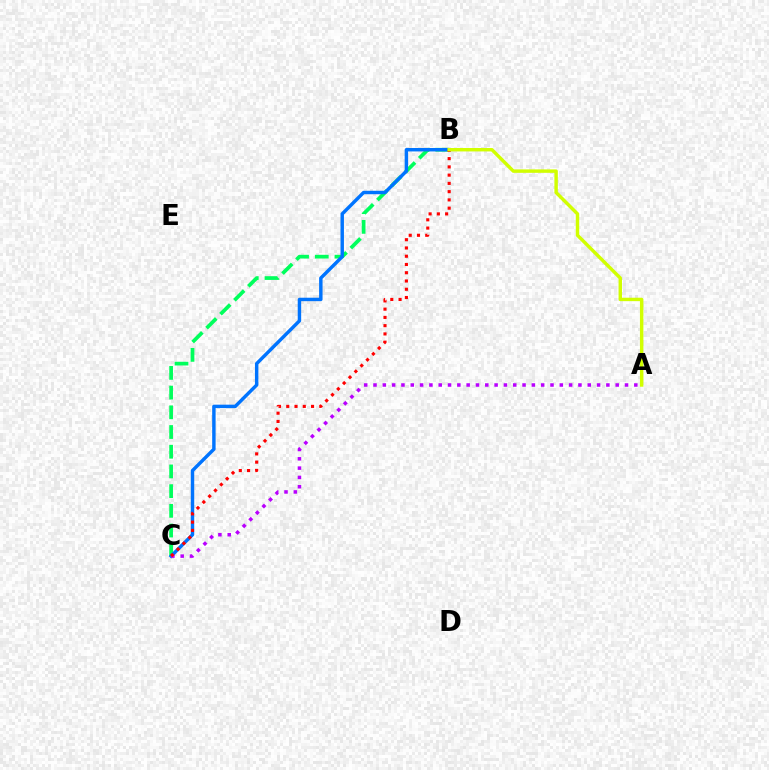{('B', 'C'): [{'color': '#00ff5c', 'line_style': 'dashed', 'thickness': 2.68}, {'color': '#0074ff', 'line_style': 'solid', 'thickness': 2.47}, {'color': '#ff0000', 'line_style': 'dotted', 'thickness': 2.24}], ('A', 'C'): [{'color': '#b900ff', 'line_style': 'dotted', 'thickness': 2.53}], ('A', 'B'): [{'color': '#d1ff00', 'line_style': 'solid', 'thickness': 2.47}]}